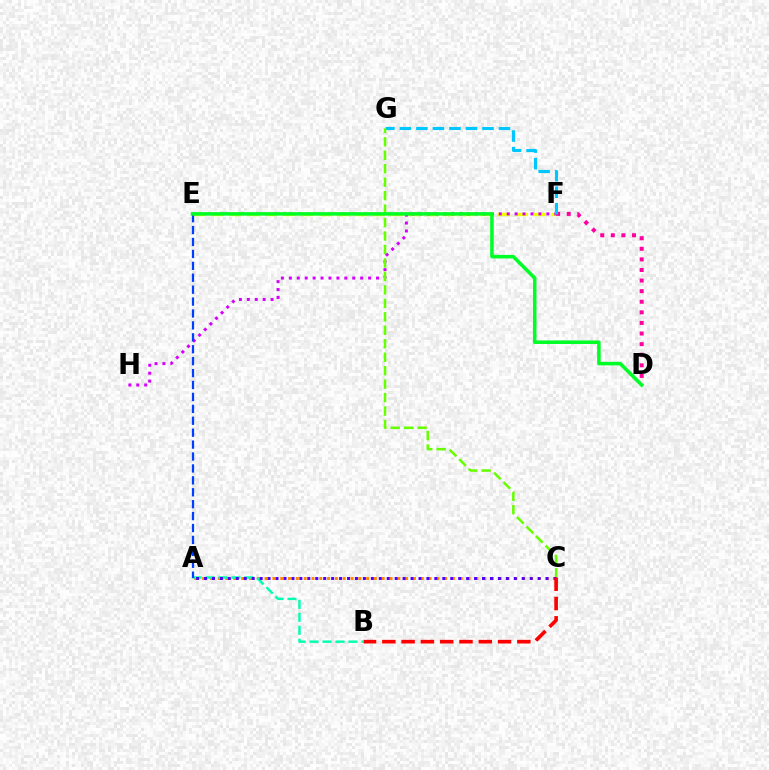{('E', 'F'): [{'color': '#eeff00', 'line_style': 'dashed', 'thickness': 2.43}], ('D', 'F'): [{'color': '#ff00a0', 'line_style': 'dotted', 'thickness': 2.88}], ('F', 'H'): [{'color': '#d600ff', 'line_style': 'dotted', 'thickness': 2.15}], ('F', 'G'): [{'color': '#00c7ff', 'line_style': 'dashed', 'thickness': 2.24}], ('A', 'C'): [{'color': '#ff8800', 'line_style': 'dotted', 'thickness': 2.12}, {'color': '#4f00ff', 'line_style': 'dotted', 'thickness': 2.16}], ('C', 'G'): [{'color': '#66ff00', 'line_style': 'dashed', 'thickness': 1.83}], ('A', 'B'): [{'color': '#00ffaf', 'line_style': 'dashed', 'thickness': 1.76}], ('A', 'E'): [{'color': '#003fff', 'line_style': 'dashed', 'thickness': 1.62}], ('D', 'E'): [{'color': '#00ff27', 'line_style': 'solid', 'thickness': 2.55}], ('B', 'C'): [{'color': '#ff0000', 'line_style': 'dashed', 'thickness': 2.62}]}